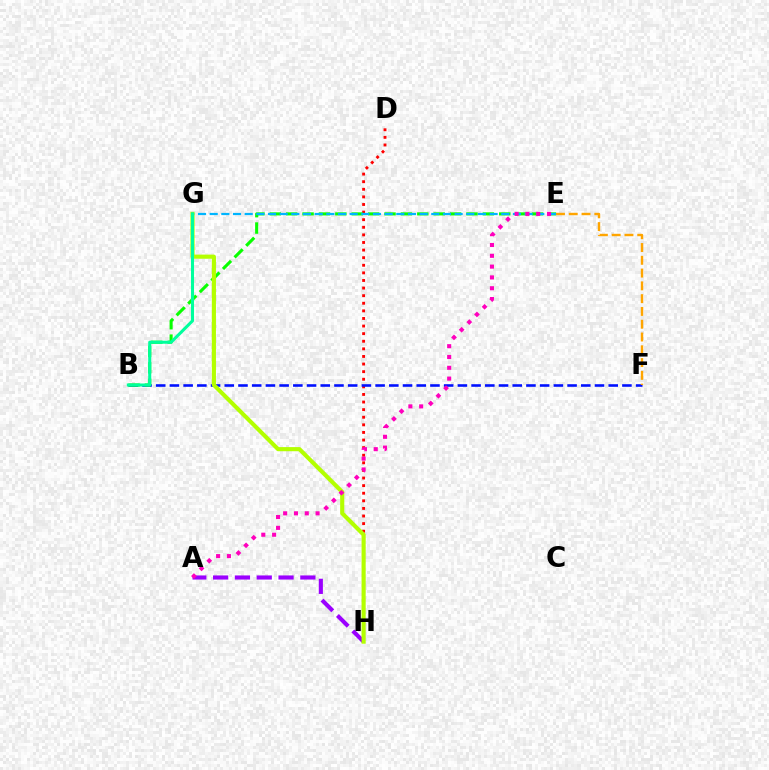{('D', 'H'): [{'color': '#ff0000', 'line_style': 'dotted', 'thickness': 2.06}], ('B', 'F'): [{'color': '#0010ff', 'line_style': 'dashed', 'thickness': 1.86}], ('B', 'E'): [{'color': '#08ff00', 'line_style': 'dashed', 'thickness': 2.23}], ('A', 'H'): [{'color': '#9b00ff', 'line_style': 'dashed', 'thickness': 2.96}], ('E', 'G'): [{'color': '#00b5ff', 'line_style': 'dashed', 'thickness': 1.58}], ('G', 'H'): [{'color': '#b3ff00', 'line_style': 'solid', 'thickness': 2.97}], ('A', 'E'): [{'color': '#ff00bd', 'line_style': 'dotted', 'thickness': 2.94}], ('B', 'G'): [{'color': '#00ff9d', 'line_style': 'solid', 'thickness': 2.2}], ('E', 'F'): [{'color': '#ffa500', 'line_style': 'dashed', 'thickness': 1.74}]}